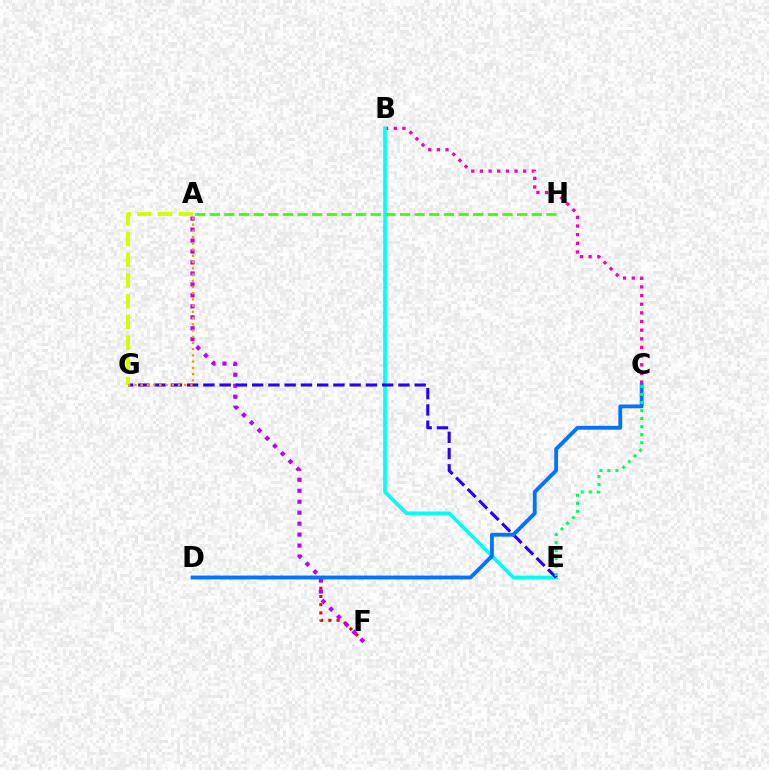{('D', 'F'): [{'color': '#ff0000', 'line_style': 'dotted', 'thickness': 2.23}], ('B', 'C'): [{'color': '#ff00ac', 'line_style': 'dotted', 'thickness': 2.35}], ('B', 'E'): [{'color': '#00fff6', 'line_style': 'solid', 'thickness': 2.63}], ('A', 'H'): [{'color': '#3dff00', 'line_style': 'dashed', 'thickness': 1.99}], ('A', 'F'): [{'color': '#b900ff', 'line_style': 'dotted', 'thickness': 2.98}], ('E', 'G'): [{'color': '#2500ff', 'line_style': 'dashed', 'thickness': 2.21}], ('A', 'G'): [{'color': '#d1ff00', 'line_style': 'dashed', 'thickness': 2.81}, {'color': '#ff9400', 'line_style': 'dotted', 'thickness': 1.69}], ('C', 'D'): [{'color': '#0074ff', 'line_style': 'solid', 'thickness': 2.76}], ('C', 'E'): [{'color': '#00ff5c', 'line_style': 'dotted', 'thickness': 2.18}]}